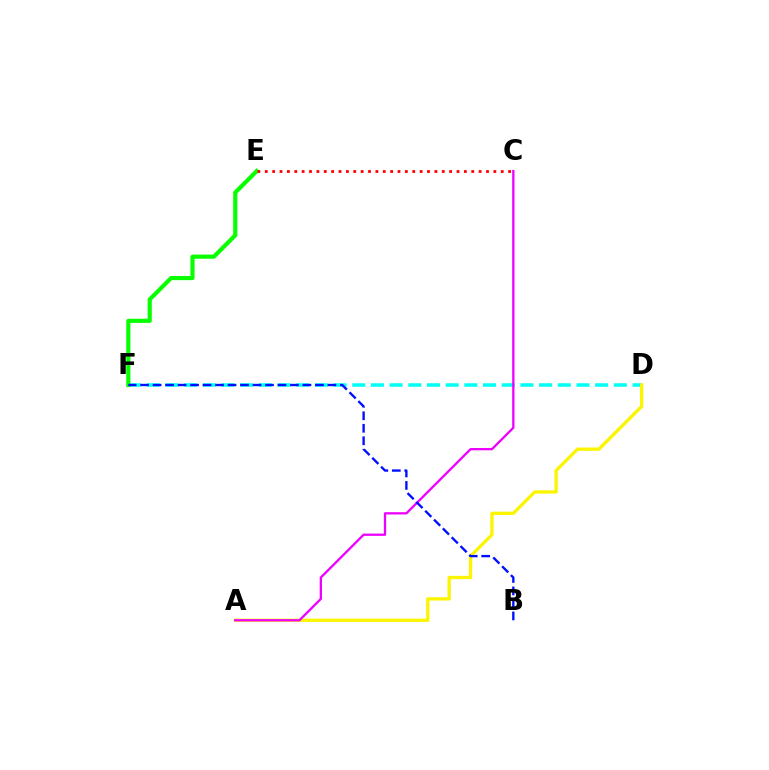{('D', 'F'): [{'color': '#00fff6', 'line_style': 'dashed', 'thickness': 2.54}], ('A', 'D'): [{'color': '#fcf500', 'line_style': 'solid', 'thickness': 2.37}], ('A', 'C'): [{'color': '#ee00ff', 'line_style': 'solid', 'thickness': 1.65}], ('E', 'F'): [{'color': '#08ff00', 'line_style': 'solid', 'thickness': 2.99}], ('B', 'F'): [{'color': '#0010ff', 'line_style': 'dashed', 'thickness': 1.7}], ('C', 'E'): [{'color': '#ff0000', 'line_style': 'dotted', 'thickness': 2.0}]}